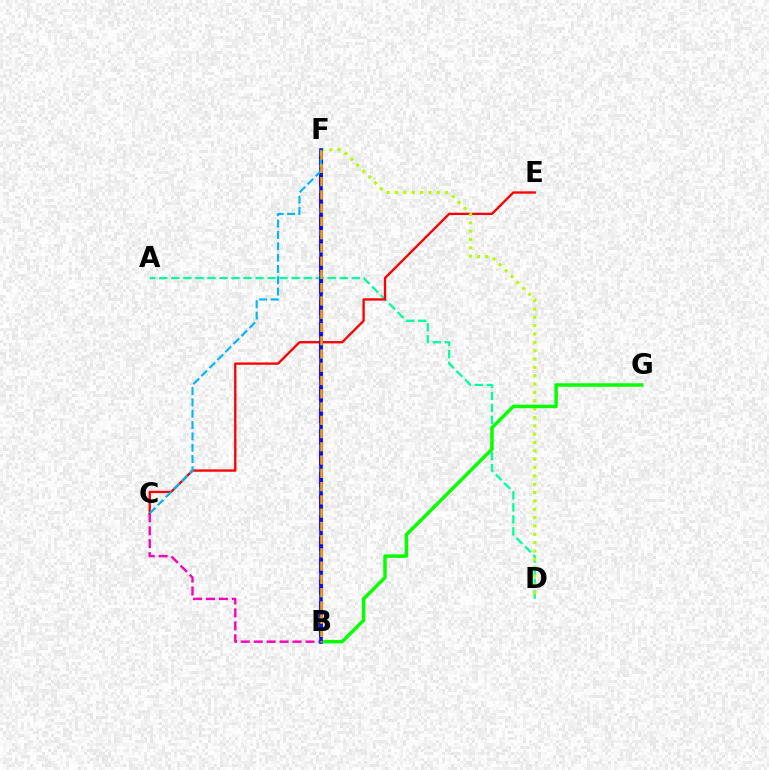{('A', 'D'): [{'color': '#00ff9d', 'line_style': 'dashed', 'thickness': 1.63}], ('B', 'C'): [{'color': '#ff00bd', 'line_style': 'dashed', 'thickness': 1.76}], ('C', 'E'): [{'color': '#ff0000', 'line_style': 'solid', 'thickness': 1.68}], ('D', 'F'): [{'color': '#b3ff00', 'line_style': 'dotted', 'thickness': 2.27}], ('B', 'F'): [{'color': '#9b00ff', 'line_style': 'dashed', 'thickness': 2.92}, {'color': '#0010ff', 'line_style': 'solid', 'thickness': 2.57}, {'color': '#ffa500', 'line_style': 'dashed', 'thickness': 1.8}], ('B', 'G'): [{'color': '#08ff00', 'line_style': 'solid', 'thickness': 2.5}], ('C', 'F'): [{'color': '#00b5ff', 'line_style': 'dashed', 'thickness': 1.54}]}